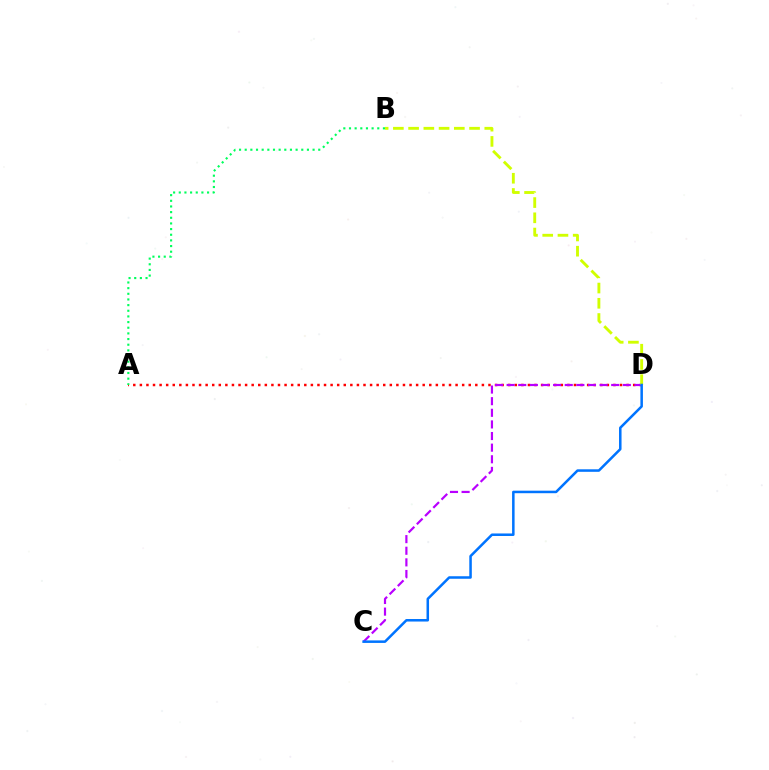{('A', 'D'): [{'color': '#ff0000', 'line_style': 'dotted', 'thickness': 1.79}], ('C', 'D'): [{'color': '#b900ff', 'line_style': 'dashed', 'thickness': 1.58}, {'color': '#0074ff', 'line_style': 'solid', 'thickness': 1.82}], ('B', 'D'): [{'color': '#d1ff00', 'line_style': 'dashed', 'thickness': 2.07}], ('A', 'B'): [{'color': '#00ff5c', 'line_style': 'dotted', 'thickness': 1.54}]}